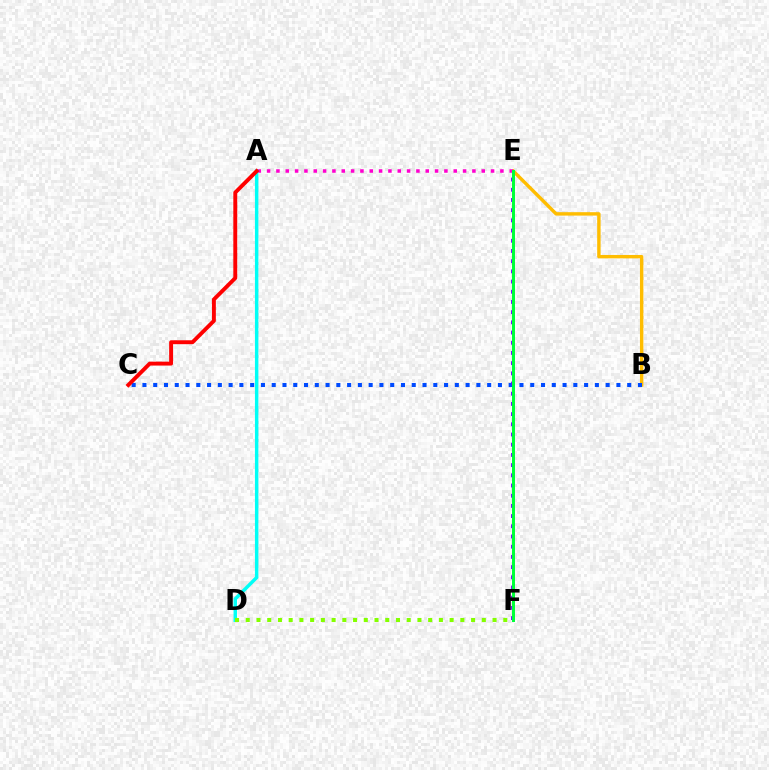{('B', 'E'): [{'color': '#ffbd00', 'line_style': 'solid', 'thickness': 2.46}], ('B', 'C'): [{'color': '#004bff', 'line_style': 'dotted', 'thickness': 2.93}], ('E', 'F'): [{'color': '#7200ff', 'line_style': 'dotted', 'thickness': 2.77}, {'color': '#00ff39', 'line_style': 'solid', 'thickness': 2.15}], ('A', 'E'): [{'color': '#ff00cf', 'line_style': 'dotted', 'thickness': 2.54}], ('A', 'D'): [{'color': '#00fff6', 'line_style': 'solid', 'thickness': 2.49}], ('D', 'F'): [{'color': '#84ff00', 'line_style': 'dotted', 'thickness': 2.92}], ('A', 'C'): [{'color': '#ff0000', 'line_style': 'solid', 'thickness': 2.82}]}